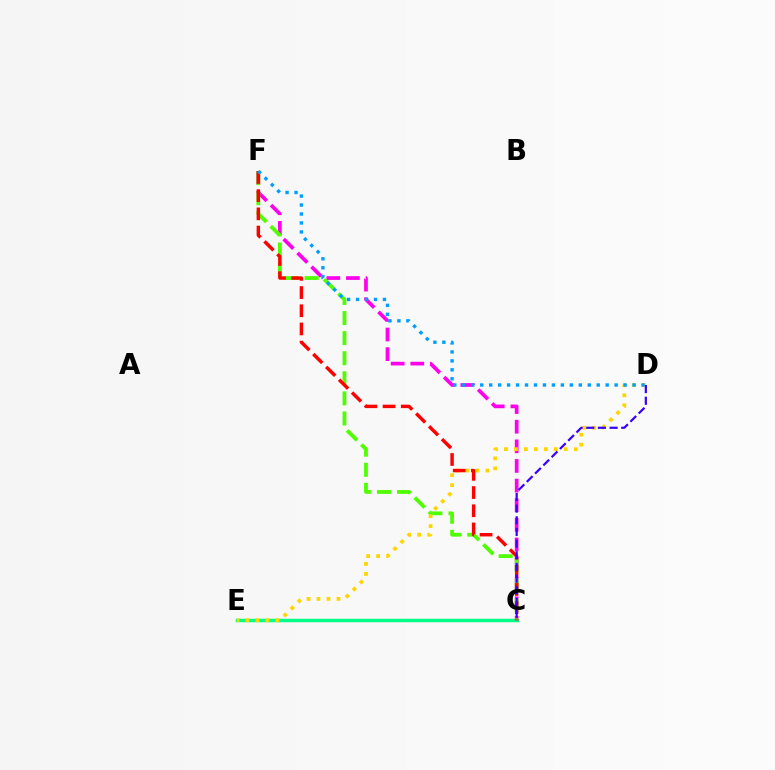{('C', 'E'): [{'color': '#00ff86', 'line_style': 'solid', 'thickness': 2.52}], ('C', 'F'): [{'color': '#ff00ed', 'line_style': 'dashed', 'thickness': 2.67}, {'color': '#4fff00', 'line_style': 'dashed', 'thickness': 2.73}, {'color': '#ff0000', 'line_style': 'dashed', 'thickness': 2.47}], ('D', 'E'): [{'color': '#ffd500', 'line_style': 'dotted', 'thickness': 2.71}], ('C', 'D'): [{'color': '#3700ff', 'line_style': 'dashed', 'thickness': 1.59}], ('D', 'F'): [{'color': '#009eff', 'line_style': 'dotted', 'thickness': 2.43}]}